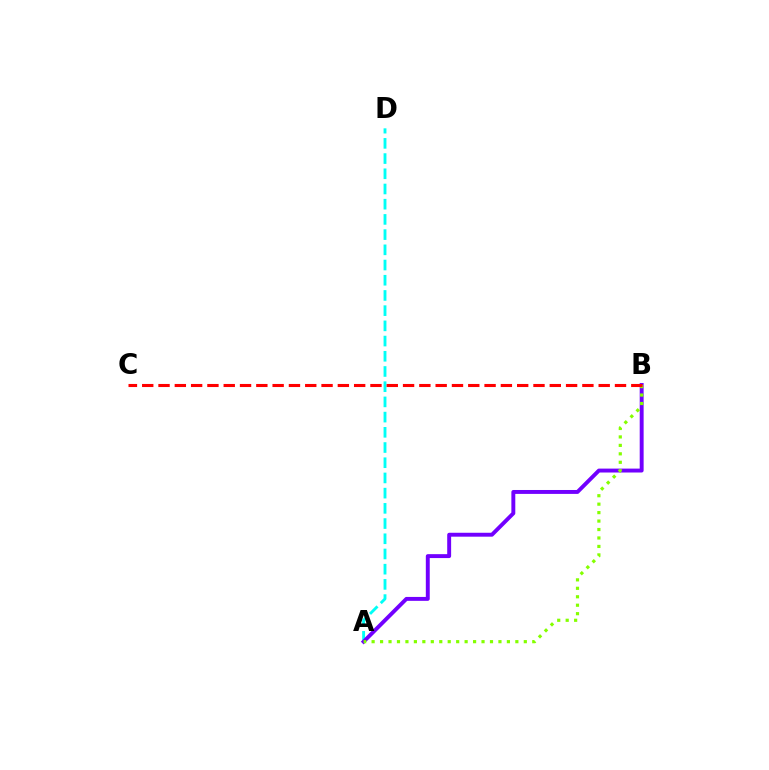{('A', 'D'): [{'color': '#00fff6', 'line_style': 'dashed', 'thickness': 2.07}], ('A', 'B'): [{'color': '#7200ff', 'line_style': 'solid', 'thickness': 2.82}, {'color': '#84ff00', 'line_style': 'dotted', 'thickness': 2.3}], ('B', 'C'): [{'color': '#ff0000', 'line_style': 'dashed', 'thickness': 2.21}]}